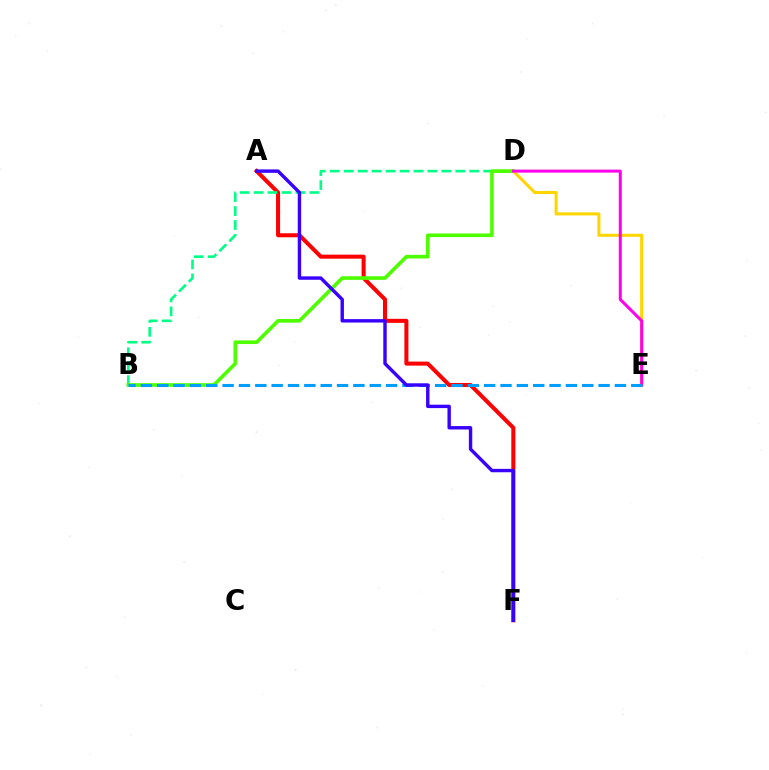{('A', 'F'): [{'color': '#ff0000', 'line_style': 'solid', 'thickness': 2.91}, {'color': '#3700ff', 'line_style': 'solid', 'thickness': 2.45}], ('B', 'D'): [{'color': '#00ff86', 'line_style': 'dashed', 'thickness': 1.89}, {'color': '#4fff00', 'line_style': 'solid', 'thickness': 2.64}], ('D', 'E'): [{'color': '#ffd500', 'line_style': 'solid', 'thickness': 2.2}, {'color': '#ff00ed', 'line_style': 'solid', 'thickness': 2.16}], ('B', 'E'): [{'color': '#009eff', 'line_style': 'dashed', 'thickness': 2.22}]}